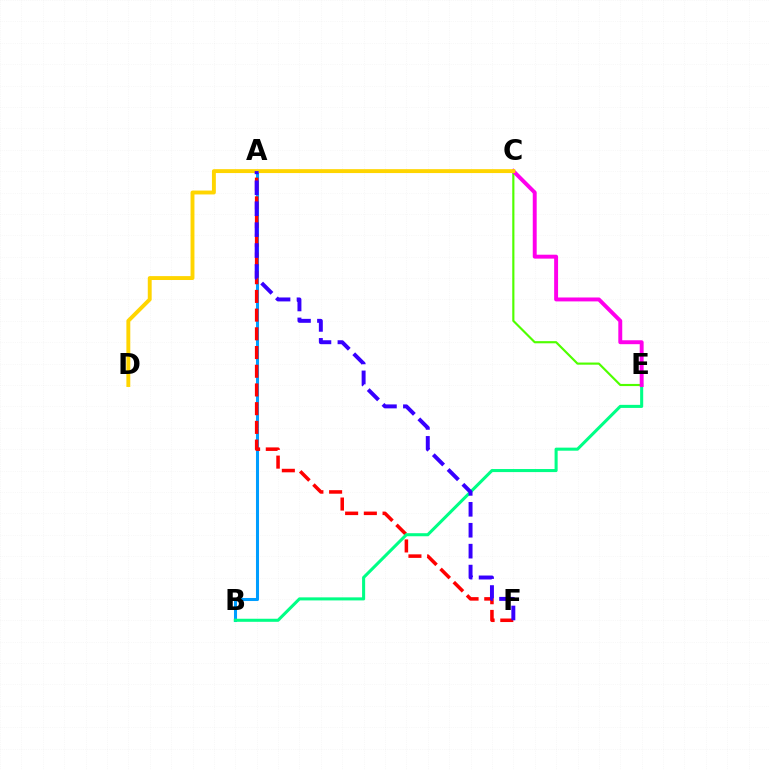{('A', 'B'): [{'color': '#009eff', 'line_style': 'solid', 'thickness': 2.19}], ('A', 'F'): [{'color': '#ff0000', 'line_style': 'dashed', 'thickness': 2.54}, {'color': '#3700ff', 'line_style': 'dashed', 'thickness': 2.84}], ('B', 'E'): [{'color': '#00ff86', 'line_style': 'solid', 'thickness': 2.2}], ('C', 'E'): [{'color': '#4fff00', 'line_style': 'solid', 'thickness': 1.55}, {'color': '#ff00ed', 'line_style': 'solid', 'thickness': 2.82}], ('C', 'D'): [{'color': '#ffd500', 'line_style': 'solid', 'thickness': 2.81}]}